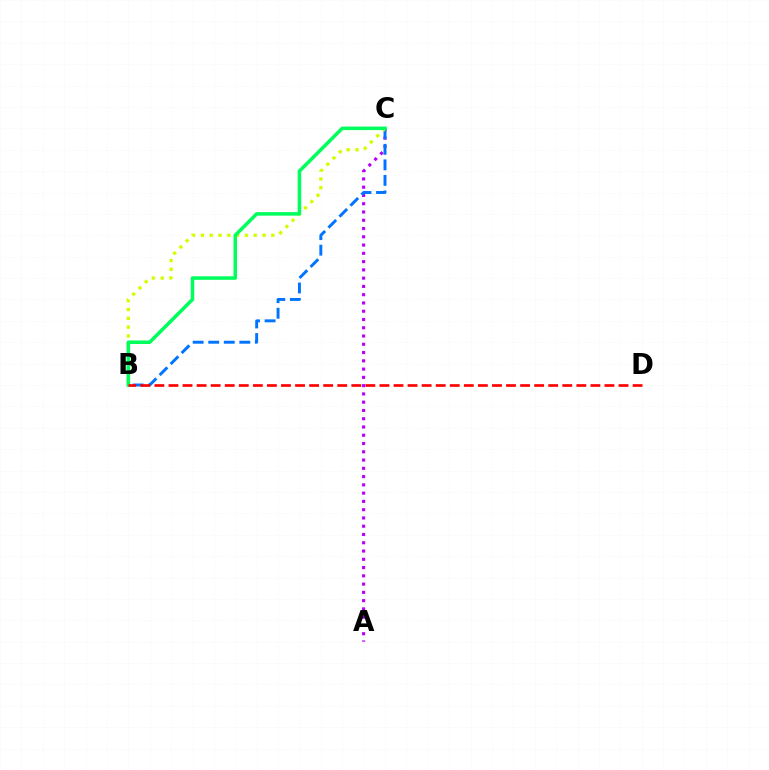{('A', 'C'): [{'color': '#b900ff', 'line_style': 'dotted', 'thickness': 2.25}], ('B', 'C'): [{'color': '#0074ff', 'line_style': 'dashed', 'thickness': 2.11}, {'color': '#d1ff00', 'line_style': 'dotted', 'thickness': 2.39}, {'color': '#00ff5c', 'line_style': 'solid', 'thickness': 2.54}], ('B', 'D'): [{'color': '#ff0000', 'line_style': 'dashed', 'thickness': 1.91}]}